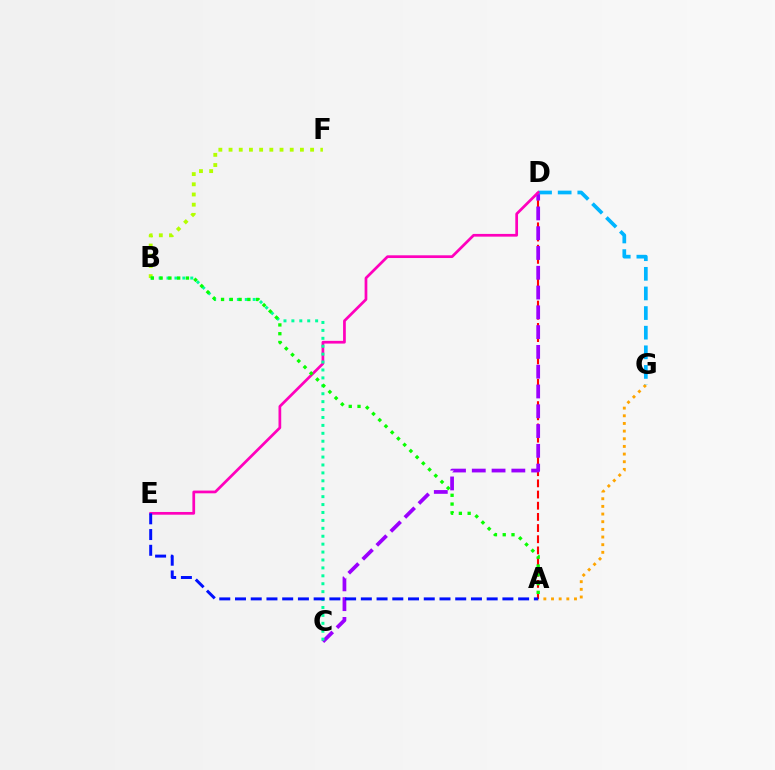{('B', 'F'): [{'color': '#b3ff00', 'line_style': 'dotted', 'thickness': 2.77}], ('A', 'G'): [{'color': '#ffa500', 'line_style': 'dotted', 'thickness': 2.08}], ('A', 'D'): [{'color': '#ff0000', 'line_style': 'dashed', 'thickness': 1.52}], ('C', 'D'): [{'color': '#9b00ff', 'line_style': 'dashed', 'thickness': 2.69}], ('D', 'G'): [{'color': '#00b5ff', 'line_style': 'dashed', 'thickness': 2.67}], ('D', 'E'): [{'color': '#ff00bd', 'line_style': 'solid', 'thickness': 1.96}], ('B', 'C'): [{'color': '#00ff9d', 'line_style': 'dotted', 'thickness': 2.15}], ('A', 'B'): [{'color': '#08ff00', 'line_style': 'dotted', 'thickness': 2.39}], ('A', 'E'): [{'color': '#0010ff', 'line_style': 'dashed', 'thickness': 2.14}]}